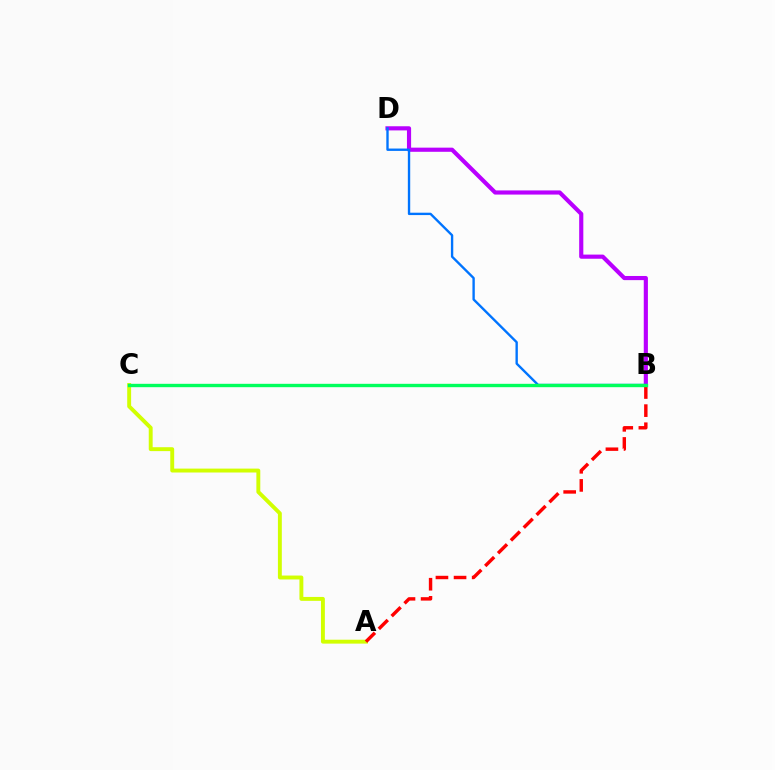{('B', 'D'): [{'color': '#b900ff', 'line_style': 'solid', 'thickness': 2.99}, {'color': '#0074ff', 'line_style': 'solid', 'thickness': 1.71}], ('A', 'C'): [{'color': '#d1ff00', 'line_style': 'solid', 'thickness': 2.81}], ('A', 'B'): [{'color': '#ff0000', 'line_style': 'dashed', 'thickness': 2.46}], ('B', 'C'): [{'color': '#00ff5c', 'line_style': 'solid', 'thickness': 2.42}]}